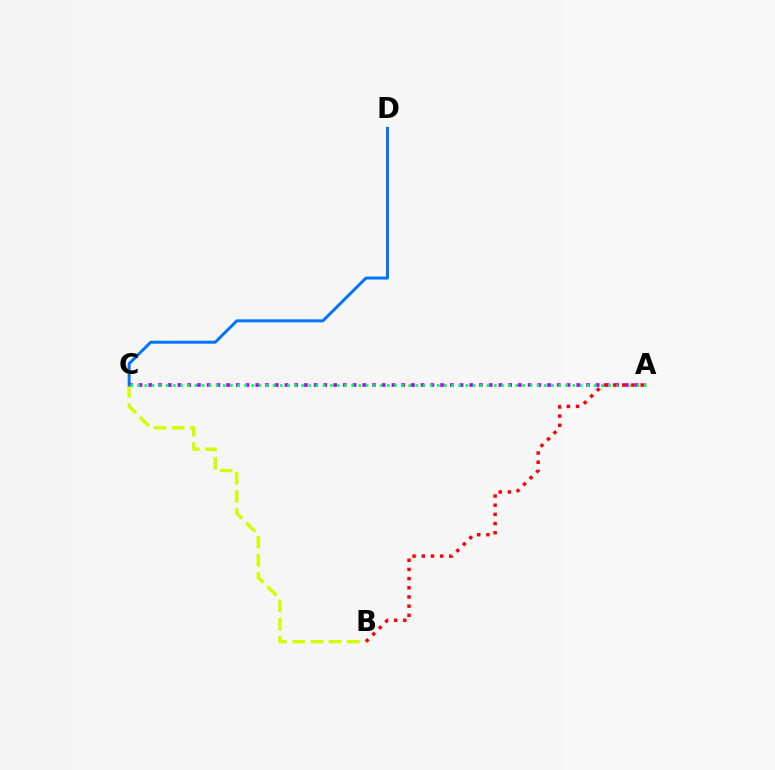{('A', 'C'): [{'color': '#b900ff', 'line_style': 'dotted', 'thickness': 2.64}, {'color': '#00ff5c', 'line_style': 'dotted', 'thickness': 1.94}], ('B', 'C'): [{'color': '#d1ff00', 'line_style': 'dashed', 'thickness': 2.47}], ('A', 'B'): [{'color': '#ff0000', 'line_style': 'dotted', 'thickness': 2.49}], ('C', 'D'): [{'color': '#0074ff', 'line_style': 'solid', 'thickness': 2.13}]}